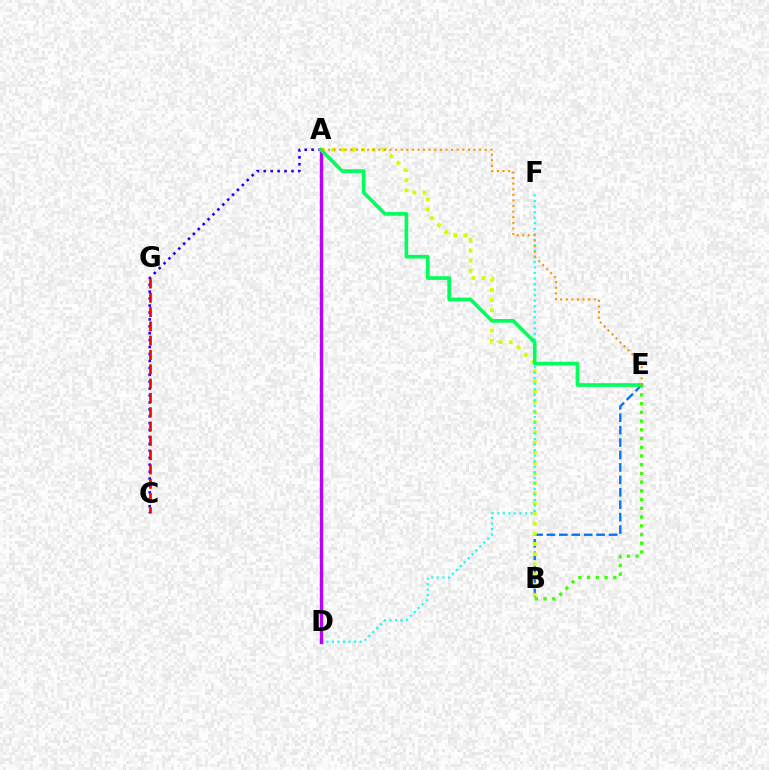{('B', 'E'): [{'color': '#0074ff', 'line_style': 'dashed', 'thickness': 1.69}, {'color': '#3dff00', 'line_style': 'dotted', 'thickness': 2.37}], ('A', 'D'): [{'color': '#ff00ac', 'line_style': 'dotted', 'thickness': 2.29}, {'color': '#b900ff', 'line_style': 'solid', 'thickness': 2.38}], ('A', 'C'): [{'color': '#2500ff', 'line_style': 'dotted', 'thickness': 1.88}], ('A', 'B'): [{'color': '#d1ff00', 'line_style': 'dotted', 'thickness': 2.76}], ('D', 'F'): [{'color': '#00fff6', 'line_style': 'dotted', 'thickness': 1.5}], ('C', 'G'): [{'color': '#ff0000', 'line_style': 'dashed', 'thickness': 1.94}], ('A', 'E'): [{'color': '#00ff5c', 'line_style': 'solid', 'thickness': 2.63}, {'color': '#ff9400', 'line_style': 'dotted', 'thickness': 1.52}]}